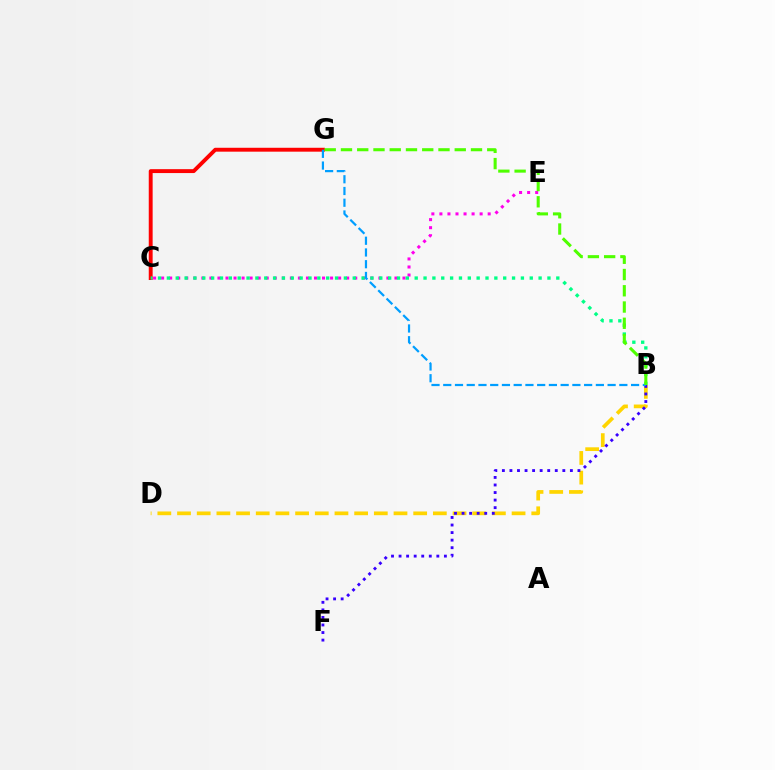{('B', 'D'): [{'color': '#ffd500', 'line_style': 'dashed', 'thickness': 2.67}], ('B', 'F'): [{'color': '#3700ff', 'line_style': 'dotted', 'thickness': 2.05}], ('C', 'E'): [{'color': '#ff00ed', 'line_style': 'dotted', 'thickness': 2.19}], ('C', 'G'): [{'color': '#ff0000', 'line_style': 'solid', 'thickness': 2.8}], ('B', 'C'): [{'color': '#00ff86', 'line_style': 'dotted', 'thickness': 2.4}], ('B', 'G'): [{'color': '#009eff', 'line_style': 'dashed', 'thickness': 1.59}, {'color': '#4fff00', 'line_style': 'dashed', 'thickness': 2.21}]}